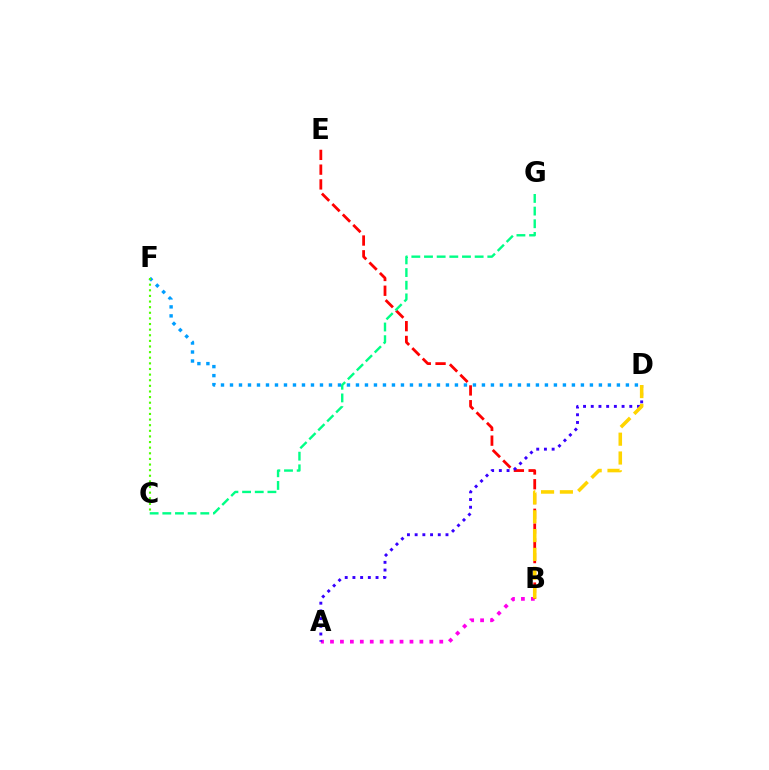{('D', 'F'): [{'color': '#009eff', 'line_style': 'dotted', 'thickness': 2.44}], ('A', 'B'): [{'color': '#ff00ed', 'line_style': 'dotted', 'thickness': 2.7}], ('B', 'E'): [{'color': '#ff0000', 'line_style': 'dashed', 'thickness': 2.01}], ('C', 'F'): [{'color': '#4fff00', 'line_style': 'dotted', 'thickness': 1.53}], ('C', 'G'): [{'color': '#00ff86', 'line_style': 'dashed', 'thickness': 1.72}], ('A', 'D'): [{'color': '#3700ff', 'line_style': 'dotted', 'thickness': 2.09}], ('B', 'D'): [{'color': '#ffd500', 'line_style': 'dashed', 'thickness': 2.56}]}